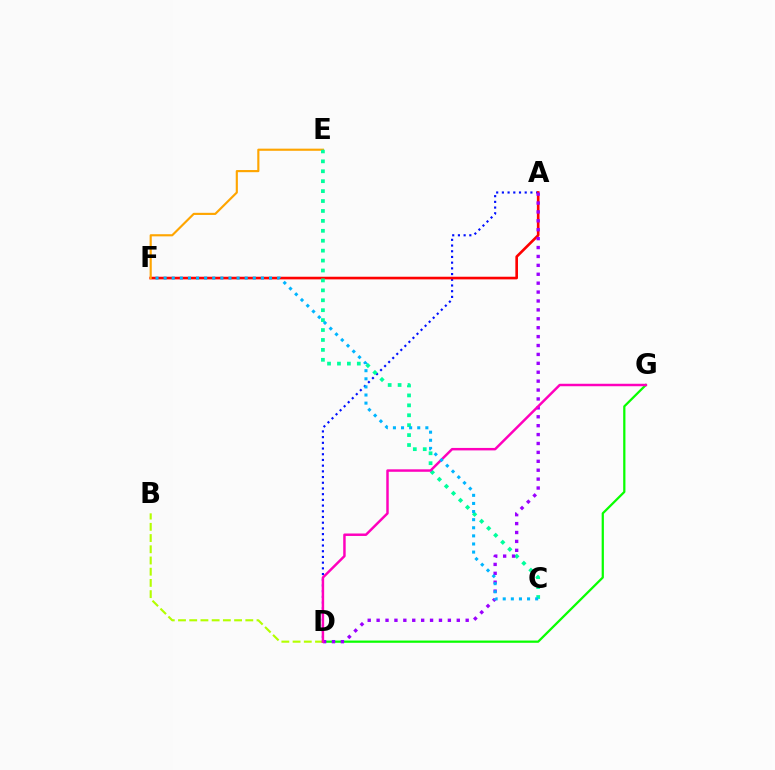{('A', 'D'): [{'color': '#0010ff', 'line_style': 'dotted', 'thickness': 1.55}, {'color': '#9b00ff', 'line_style': 'dotted', 'thickness': 2.42}], ('A', 'F'): [{'color': '#ff0000', 'line_style': 'solid', 'thickness': 1.9}], ('E', 'F'): [{'color': '#ffa500', 'line_style': 'solid', 'thickness': 1.54}], ('B', 'D'): [{'color': '#b3ff00', 'line_style': 'dashed', 'thickness': 1.52}], ('D', 'G'): [{'color': '#08ff00', 'line_style': 'solid', 'thickness': 1.61}, {'color': '#ff00bd', 'line_style': 'solid', 'thickness': 1.78}], ('C', 'E'): [{'color': '#00ff9d', 'line_style': 'dotted', 'thickness': 2.7}], ('C', 'F'): [{'color': '#00b5ff', 'line_style': 'dotted', 'thickness': 2.2}]}